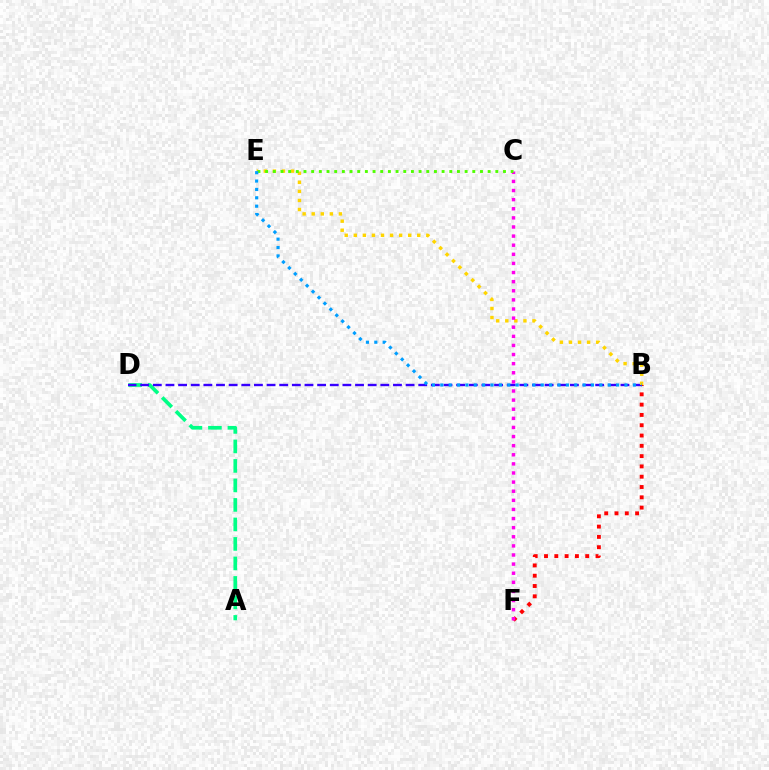{('B', 'F'): [{'color': '#ff0000', 'line_style': 'dotted', 'thickness': 2.8}], ('A', 'D'): [{'color': '#00ff86', 'line_style': 'dashed', 'thickness': 2.65}], ('B', 'D'): [{'color': '#3700ff', 'line_style': 'dashed', 'thickness': 1.72}], ('B', 'E'): [{'color': '#ffd500', 'line_style': 'dotted', 'thickness': 2.46}, {'color': '#009eff', 'line_style': 'dotted', 'thickness': 2.27}], ('C', 'F'): [{'color': '#ff00ed', 'line_style': 'dotted', 'thickness': 2.48}], ('C', 'E'): [{'color': '#4fff00', 'line_style': 'dotted', 'thickness': 2.08}]}